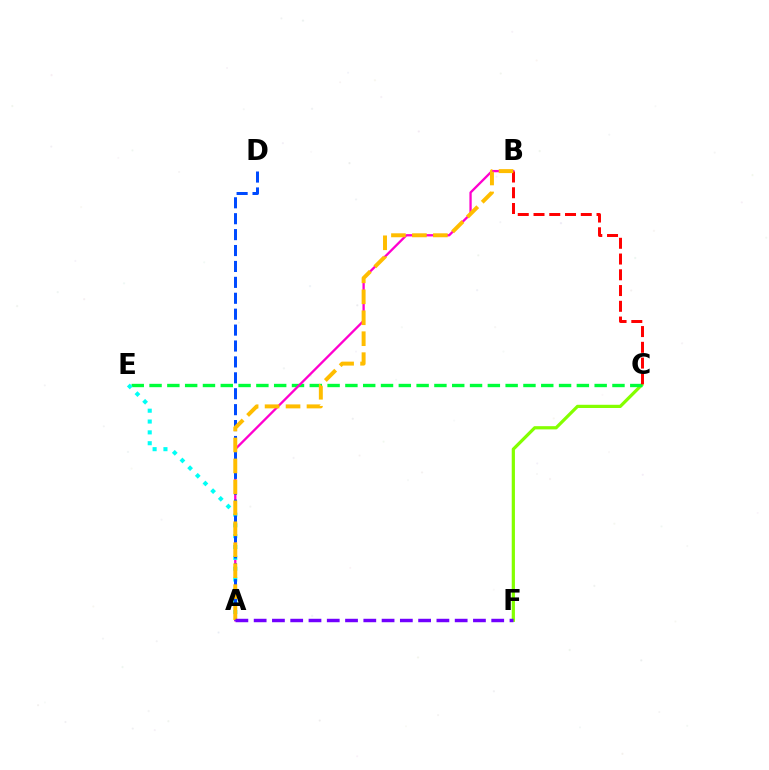{('C', 'F'): [{'color': '#84ff00', 'line_style': 'solid', 'thickness': 2.32}], ('C', 'E'): [{'color': '#00ff39', 'line_style': 'dashed', 'thickness': 2.42}], ('A', 'B'): [{'color': '#ff00cf', 'line_style': 'solid', 'thickness': 1.66}, {'color': '#ffbd00', 'line_style': 'dashed', 'thickness': 2.85}], ('A', 'E'): [{'color': '#00fff6', 'line_style': 'dotted', 'thickness': 2.94}], ('B', 'C'): [{'color': '#ff0000', 'line_style': 'dashed', 'thickness': 2.14}], ('A', 'D'): [{'color': '#004bff', 'line_style': 'dashed', 'thickness': 2.16}], ('A', 'F'): [{'color': '#7200ff', 'line_style': 'dashed', 'thickness': 2.48}]}